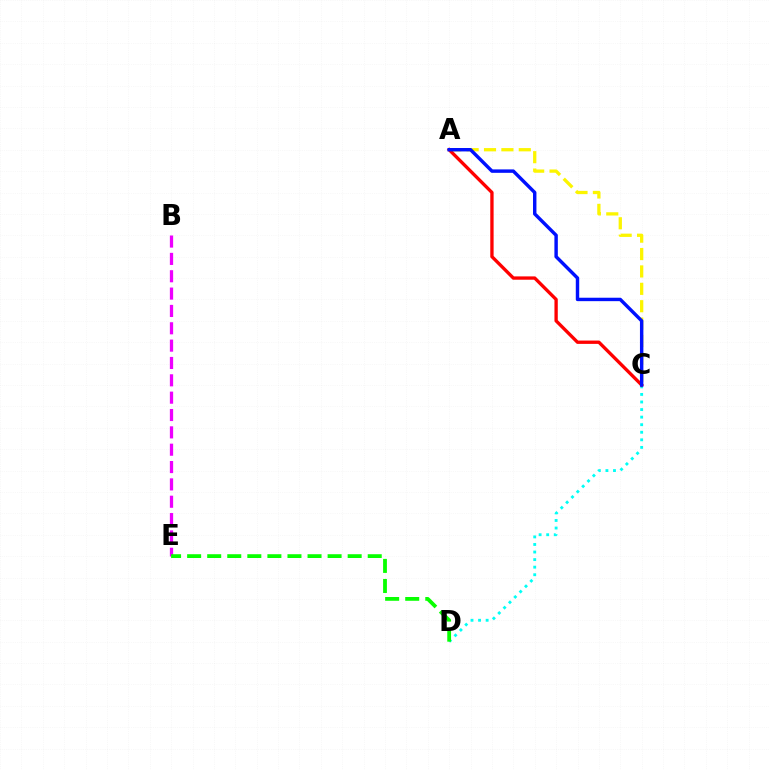{('B', 'E'): [{'color': '#ee00ff', 'line_style': 'dashed', 'thickness': 2.36}], ('A', 'C'): [{'color': '#fcf500', 'line_style': 'dashed', 'thickness': 2.36}, {'color': '#ff0000', 'line_style': 'solid', 'thickness': 2.4}, {'color': '#0010ff', 'line_style': 'solid', 'thickness': 2.47}], ('C', 'D'): [{'color': '#00fff6', 'line_style': 'dotted', 'thickness': 2.06}], ('D', 'E'): [{'color': '#08ff00', 'line_style': 'dashed', 'thickness': 2.73}]}